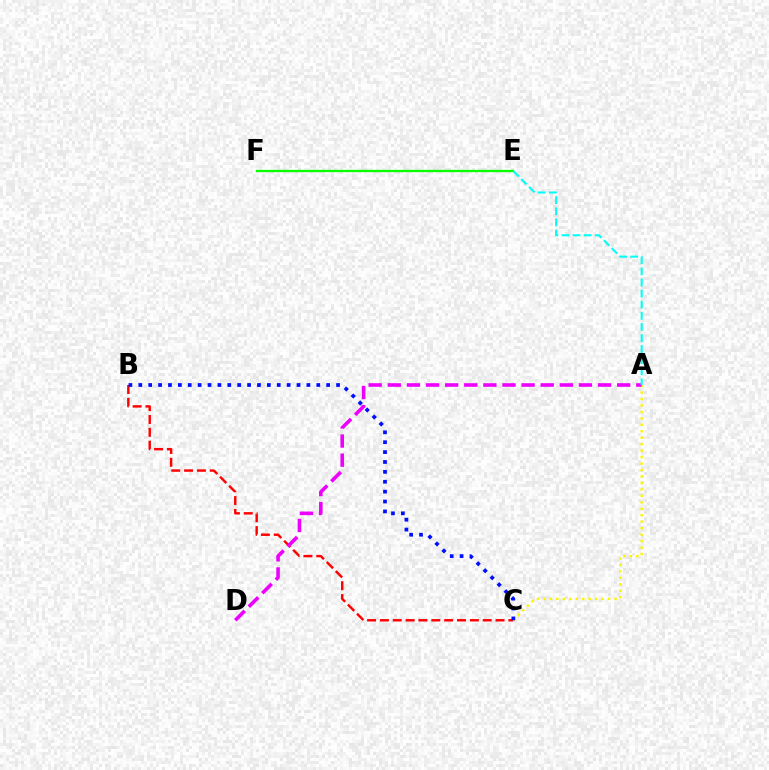{('E', 'F'): [{'color': '#08ff00', 'line_style': 'solid', 'thickness': 1.65}], ('B', 'C'): [{'color': '#ff0000', 'line_style': 'dashed', 'thickness': 1.75}, {'color': '#0010ff', 'line_style': 'dotted', 'thickness': 2.69}], ('A', 'C'): [{'color': '#fcf500', 'line_style': 'dotted', 'thickness': 1.76}], ('A', 'D'): [{'color': '#ee00ff', 'line_style': 'dashed', 'thickness': 2.6}], ('A', 'E'): [{'color': '#00fff6', 'line_style': 'dashed', 'thickness': 1.51}]}